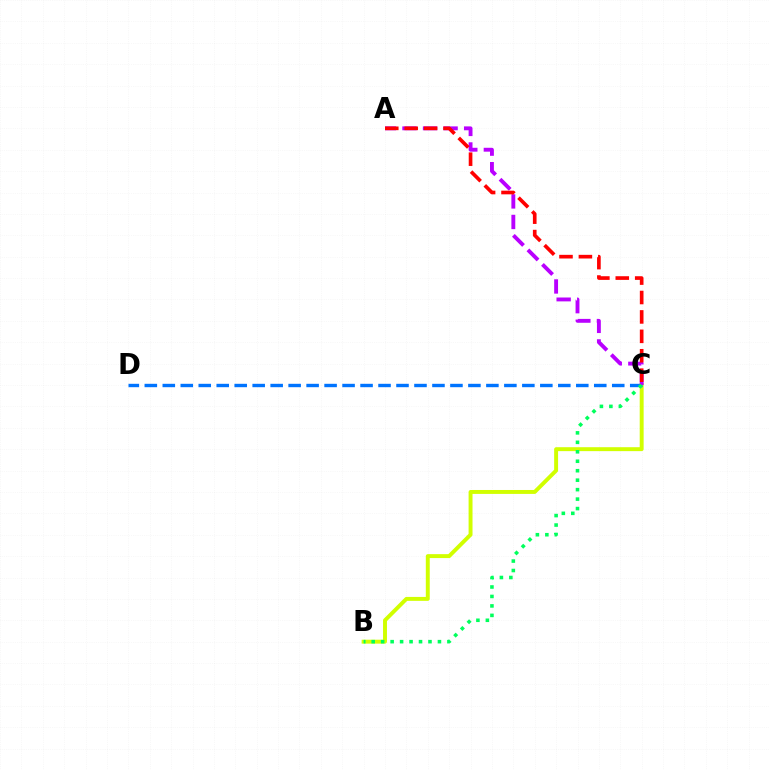{('B', 'C'): [{'color': '#d1ff00', 'line_style': 'solid', 'thickness': 2.83}, {'color': '#00ff5c', 'line_style': 'dotted', 'thickness': 2.57}], ('C', 'D'): [{'color': '#0074ff', 'line_style': 'dashed', 'thickness': 2.44}], ('A', 'C'): [{'color': '#b900ff', 'line_style': 'dashed', 'thickness': 2.79}, {'color': '#ff0000', 'line_style': 'dashed', 'thickness': 2.64}]}